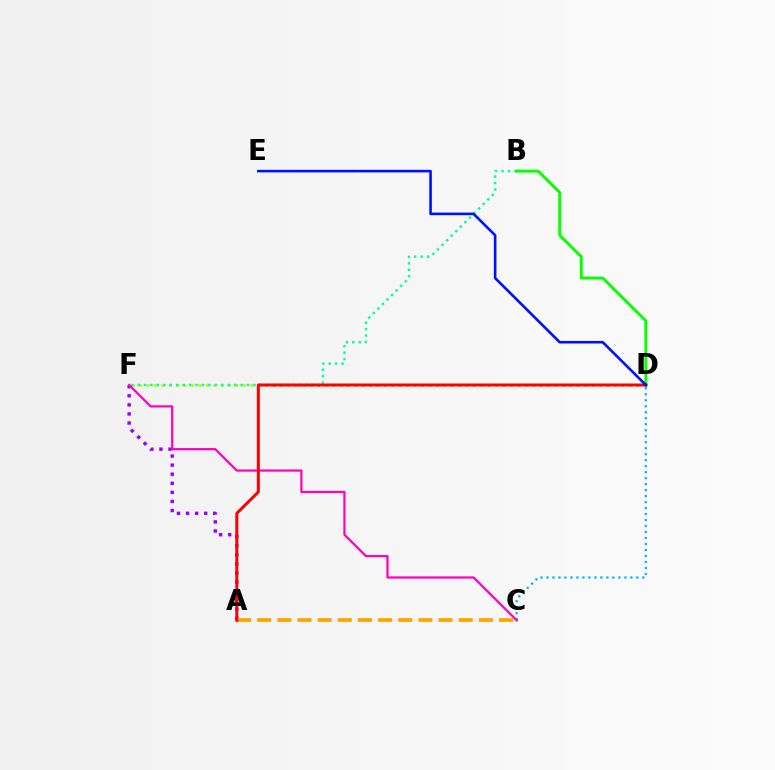{('D', 'F'): [{'color': '#b3ff00', 'line_style': 'dotted', 'thickness': 2.02}], ('A', 'F'): [{'color': '#9b00ff', 'line_style': 'dotted', 'thickness': 2.47}], ('B', 'F'): [{'color': '#00ff9d', 'line_style': 'dotted', 'thickness': 1.75}], ('C', 'D'): [{'color': '#00b5ff', 'line_style': 'dotted', 'thickness': 1.63}], ('C', 'F'): [{'color': '#ff00bd', 'line_style': 'solid', 'thickness': 1.6}], ('B', 'D'): [{'color': '#08ff00', 'line_style': 'solid', 'thickness': 2.11}], ('A', 'C'): [{'color': '#ffa500', 'line_style': 'dashed', 'thickness': 2.74}], ('A', 'D'): [{'color': '#ff0000', 'line_style': 'solid', 'thickness': 2.16}], ('D', 'E'): [{'color': '#0010ff', 'line_style': 'solid', 'thickness': 1.86}]}